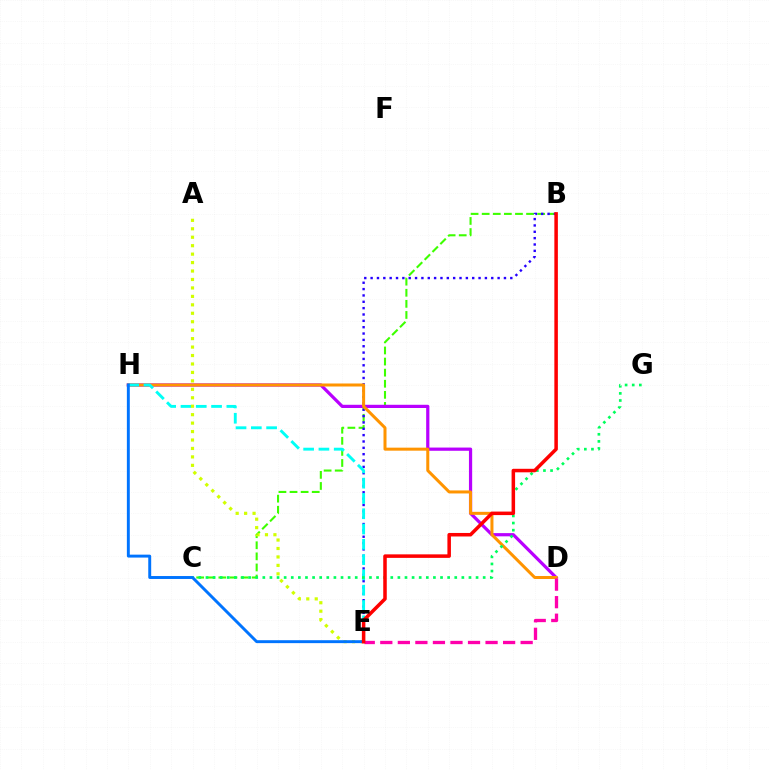{('B', 'C'): [{'color': '#3dff00', 'line_style': 'dashed', 'thickness': 1.51}], ('B', 'E'): [{'color': '#2500ff', 'line_style': 'dotted', 'thickness': 1.73}, {'color': '#ff0000', 'line_style': 'solid', 'thickness': 2.53}], ('D', 'H'): [{'color': '#b900ff', 'line_style': 'solid', 'thickness': 2.32}, {'color': '#ff9400', 'line_style': 'solid', 'thickness': 2.17}], ('E', 'H'): [{'color': '#00fff6', 'line_style': 'dashed', 'thickness': 2.08}, {'color': '#0074ff', 'line_style': 'solid', 'thickness': 2.11}], ('C', 'G'): [{'color': '#00ff5c', 'line_style': 'dotted', 'thickness': 1.93}], ('A', 'E'): [{'color': '#d1ff00', 'line_style': 'dotted', 'thickness': 2.3}], ('D', 'E'): [{'color': '#ff00ac', 'line_style': 'dashed', 'thickness': 2.38}]}